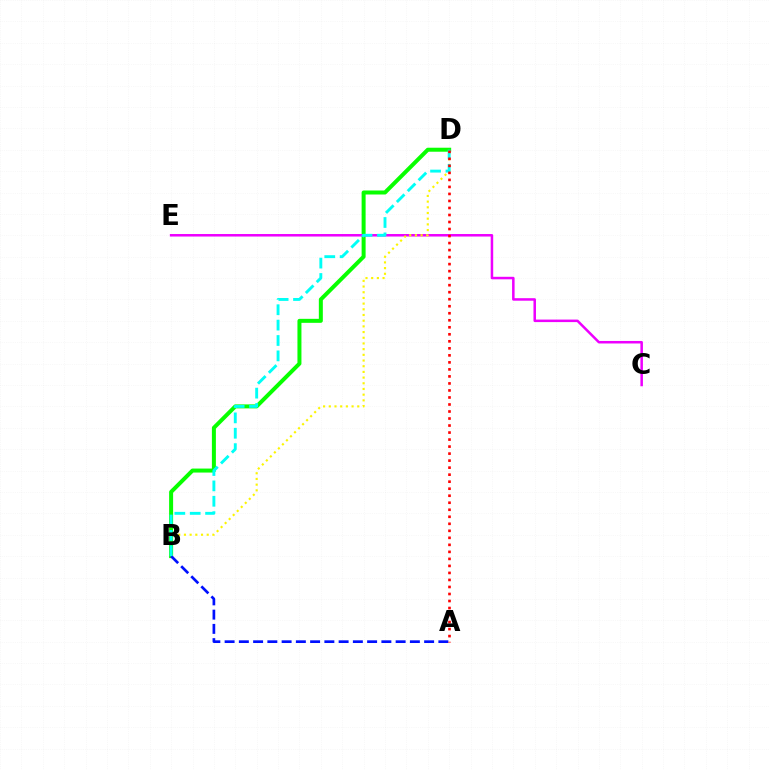{('B', 'D'): [{'color': '#08ff00', 'line_style': 'solid', 'thickness': 2.88}, {'color': '#fcf500', 'line_style': 'dotted', 'thickness': 1.55}, {'color': '#00fff6', 'line_style': 'dashed', 'thickness': 2.09}], ('C', 'E'): [{'color': '#ee00ff', 'line_style': 'solid', 'thickness': 1.81}], ('A', 'B'): [{'color': '#0010ff', 'line_style': 'dashed', 'thickness': 1.94}], ('A', 'D'): [{'color': '#ff0000', 'line_style': 'dotted', 'thickness': 1.91}]}